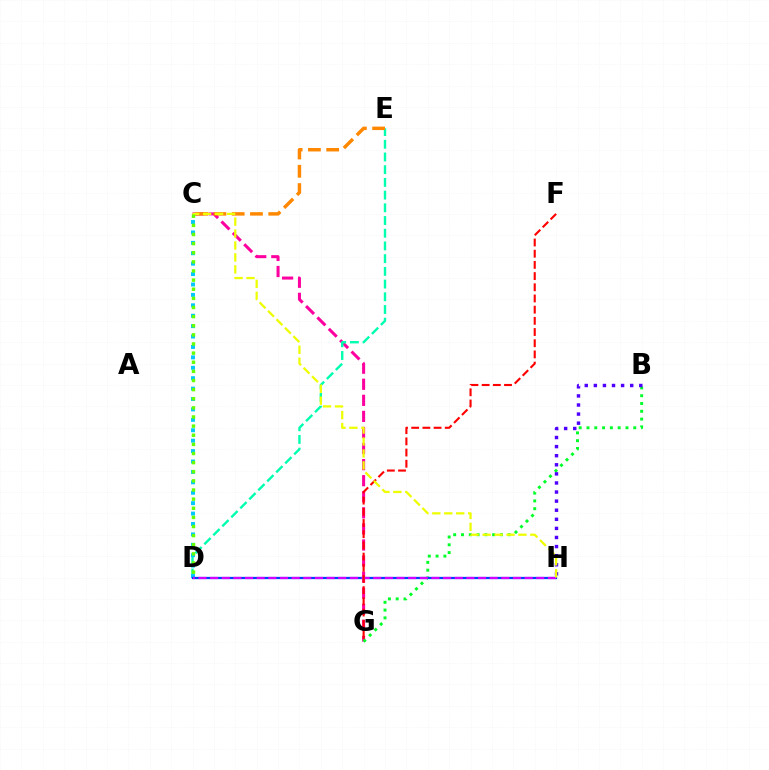{('C', 'G'): [{'color': '#ff00a0', 'line_style': 'dashed', 'thickness': 2.18}], ('D', 'E'): [{'color': '#00ffaf', 'line_style': 'dashed', 'thickness': 1.73}], ('C', 'D'): [{'color': '#00c7ff', 'line_style': 'dotted', 'thickness': 2.83}, {'color': '#66ff00', 'line_style': 'dotted', 'thickness': 2.48}], ('B', 'G'): [{'color': '#00ff27', 'line_style': 'dotted', 'thickness': 2.12}], ('D', 'H'): [{'color': '#003fff', 'line_style': 'solid', 'thickness': 1.63}, {'color': '#d600ff', 'line_style': 'dashed', 'thickness': 1.58}], ('C', 'E'): [{'color': '#ff8800', 'line_style': 'dashed', 'thickness': 2.48}], ('B', 'H'): [{'color': '#4f00ff', 'line_style': 'dotted', 'thickness': 2.47}], ('F', 'G'): [{'color': '#ff0000', 'line_style': 'dashed', 'thickness': 1.52}], ('C', 'H'): [{'color': '#eeff00', 'line_style': 'dashed', 'thickness': 1.62}]}